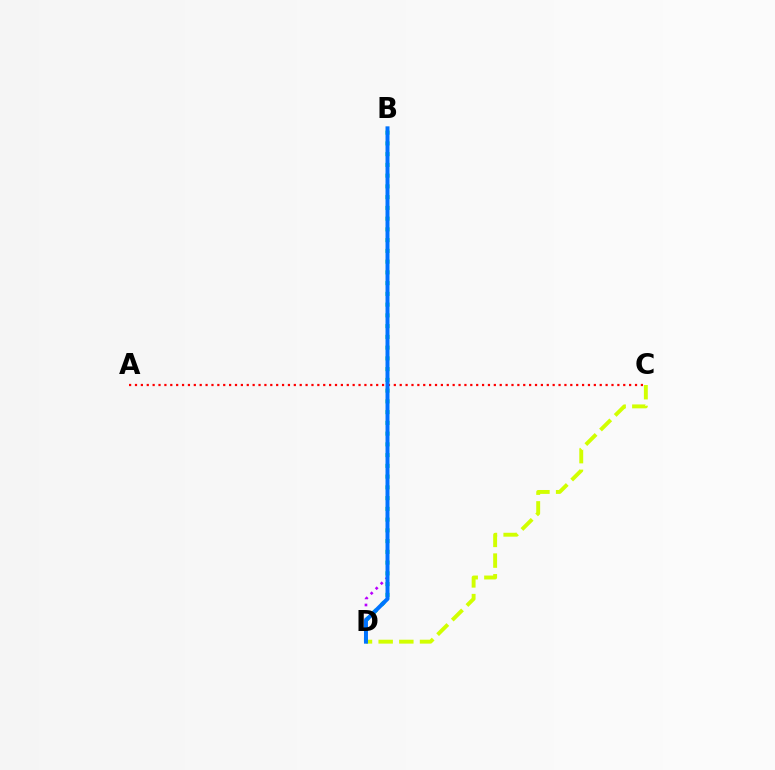{('A', 'C'): [{'color': '#ff0000', 'line_style': 'dotted', 'thickness': 1.6}], ('B', 'D'): [{'color': '#b900ff', 'line_style': 'dotted', 'thickness': 1.92}, {'color': '#00ff5c', 'line_style': 'dotted', 'thickness': 2.92}, {'color': '#0074ff', 'line_style': 'solid', 'thickness': 2.86}], ('C', 'D'): [{'color': '#d1ff00', 'line_style': 'dashed', 'thickness': 2.81}]}